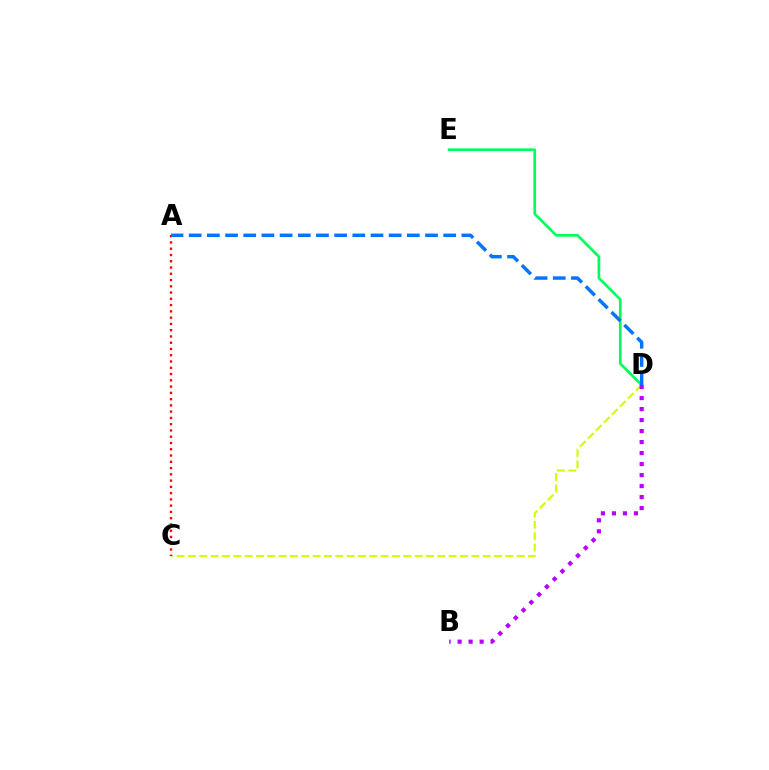{('C', 'D'): [{'color': '#d1ff00', 'line_style': 'dashed', 'thickness': 1.54}], ('D', 'E'): [{'color': '#00ff5c', 'line_style': 'solid', 'thickness': 1.95}], ('A', 'C'): [{'color': '#ff0000', 'line_style': 'dotted', 'thickness': 1.7}], ('A', 'D'): [{'color': '#0074ff', 'line_style': 'dashed', 'thickness': 2.47}], ('B', 'D'): [{'color': '#b900ff', 'line_style': 'dotted', 'thickness': 2.99}]}